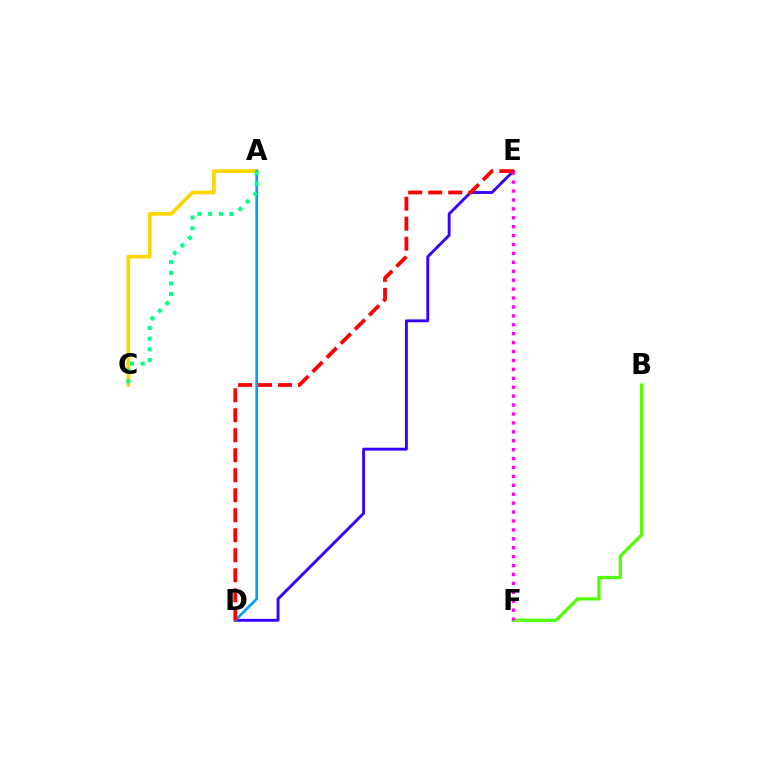{('B', 'F'): [{'color': '#4fff00', 'line_style': 'solid', 'thickness': 2.34}], ('D', 'E'): [{'color': '#3700ff', 'line_style': 'solid', 'thickness': 2.08}, {'color': '#ff0000', 'line_style': 'dashed', 'thickness': 2.72}], ('A', 'C'): [{'color': '#ffd500', 'line_style': 'solid', 'thickness': 2.63}, {'color': '#00ff86', 'line_style': 'dotted', 'thickness': 2.9}], ('A', 'D'): [{'color': '#009eff', 'line_style': 'solid', 'thickness': 1.9}], ('E', 'F'): [{'color': '#ff00ed', 'line_style': 'dotted', 'thickness': 2.42}]}